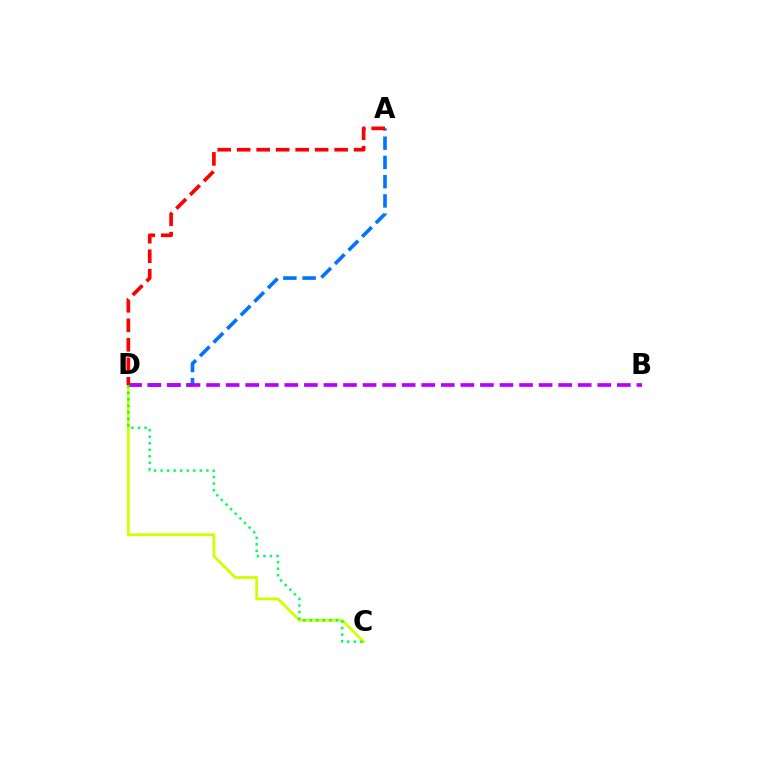{('C', 'D'): [{'color': '#d1ff00', 'line_style': 'solid', 'thickness': 2.03}, {'color': '#00ff5c', 'line_style': 'dotted', 'thickness': 1.78}], ('A', 'D'): [{'color': '#0074ff', 'line_style': 'dashed', 'thickness': 2.61}, {'color': '#ff0000', 'line_style': 'dashed', 'thickness': 2.65}], ('B', 'D'): [{'color': '#b900ff', 'line_style': 'dashed', 'thickness': 2.66}]}